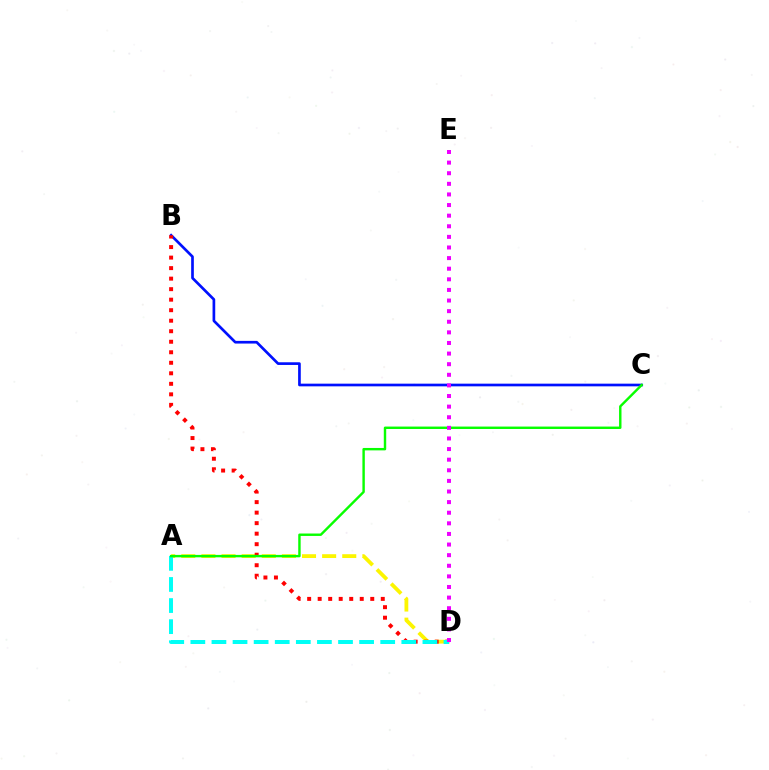{('A', 'D'): [{'color': '#fcf500', 'line_style': 'dashed', 'thickness': 2.73}, {'color': '#00fff6', 'line_style': 'dashed', 'thickness': 2.87}], ('B', 'C'): [{'color': '#0010ff', 'line_style': 'solid', 'thickness': 1.93}], ('B', 'D'): [{'color': '#ff0000', 'line_style': 'dotted', 'thickness': 2.86}], ('A', 'C'): [{'color': '#08ff00', 'line_style': 'solid', 'thickness': 1.74}], ('D', 'E'): [{'color': '#ee00ff', 'line_style': 'dotted', 'thickness': 2.88}]}